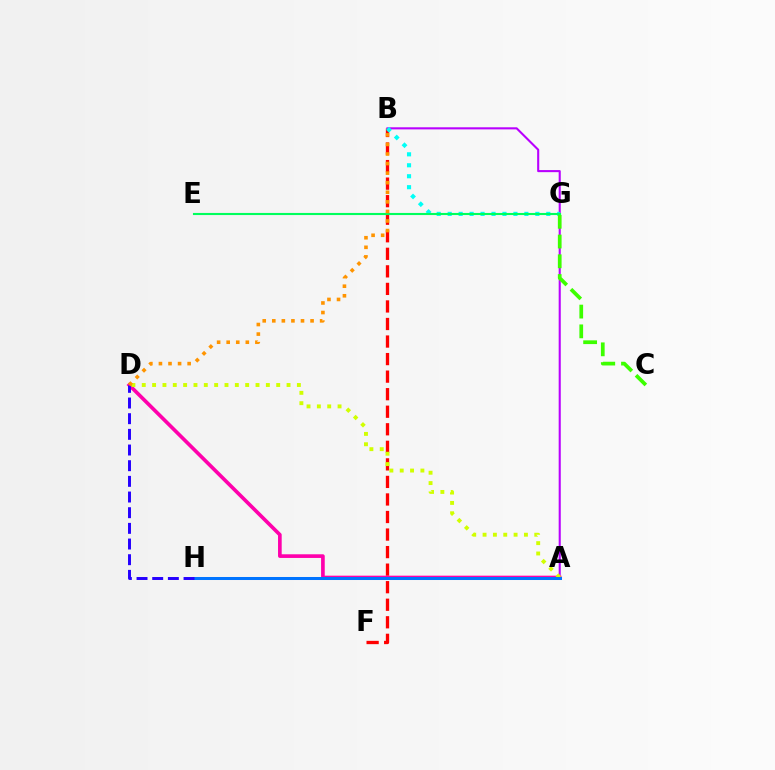{('B', 'F'): [{'color': '#ff0000', 'line_style': 'dashed', 'thickness': 2.38}], ('A', 'B'): [{'color': '#b900ff', 'line_style': 'solid', 'thickness': 1.5}], ('B', 'G'): [{'color': '#00fff6', 'line_style': 'dotted', 'thickness': 2.98}], ('A', 'D'): [{'color': '#ff00ac', 'line_style': 'solid', 'thickness': 2.64}, {'color': '#d1ff00', 'line_style': 'dotted', 'thickness': 2.81}], ('C', 'G'): [{'color': '#3dff00', 'line_style': 'dashed', 'thickness': 2.68}], ('A', 'H'): [{'color': '#0074ff', 'line_style': 'solid', 'thickness': 2.17}], ('E', 'G'): [{'color': '#00ff5c', 'line_style': 'solid', 'thickness': 1.52}], ('D', 'H'): [{'color': '#2500ff', 'line_style': 'dashed', 'thickness': 2.13}], ('B', 'D'): [{'color': '#ff9400', 'line_style': 'dotted', 'thickness': 2.6}]}